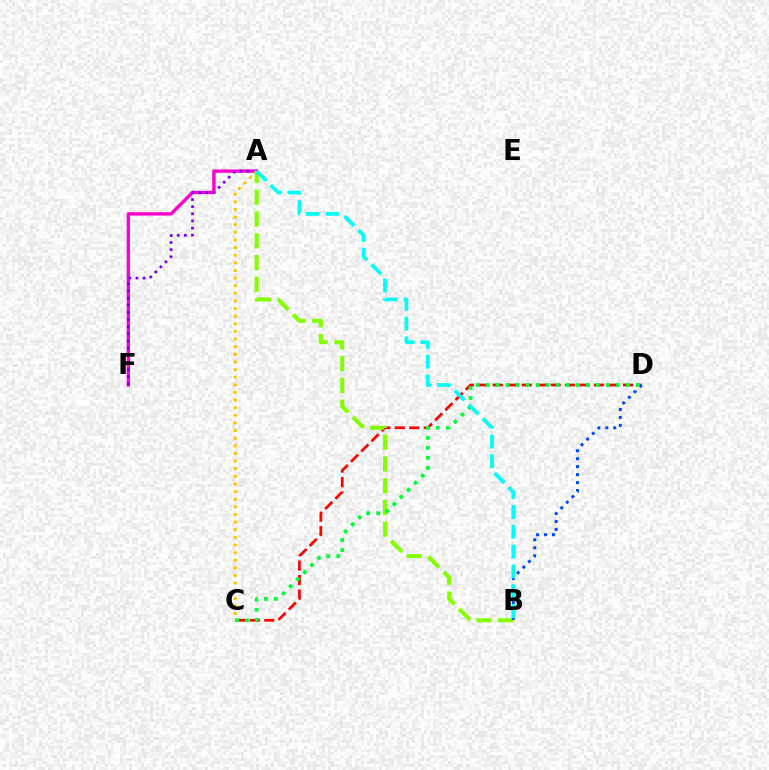{('C', 'D'): [{'color': '#ff0000', 'line_style': 'dashed', 'thickness': 1.97}, {'color': '#00ff39', 'line_style': 'dotted', 'thickness': 2.72}], ('A', 'F'): [{'color': '#ff00cf', 'line_style': 'solid', 'thickness': 2.41}, {'color': '#7200ff', 'line_style': 'dotted', 'thickness': 1.94}], ('A', 'B'): [{'color': '#84ff00', 'line_style': 'dashed', 'thickness': 2.96}, {'color': '#00fff6', 'line_style': 'dashed', 'thickness': 2.69}], ('B', 'D'): [{'color': '#004bff', 'line_style': 'dotted', 'thickness': 2.16}], ('A', 'C'): [{'color': '#ffbd00', 'line_style': 'dotted', 'thickness': 2.07}]}